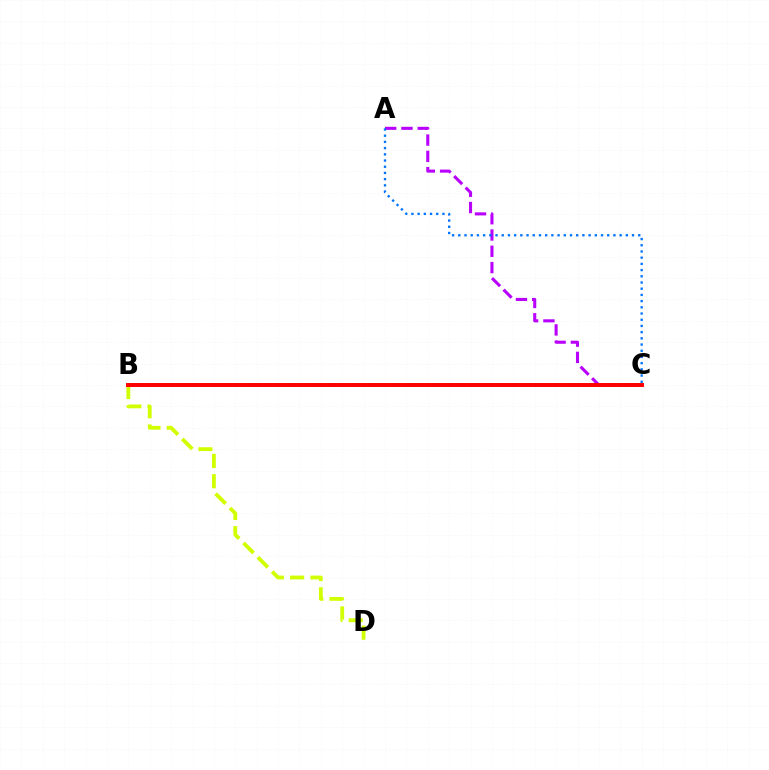{('B', 'D'): [{'color': '#d1ff00', 'line_style': 'dashed', 'thickness': 2.75}], ('B', 'C'): [{'color': '#00ff5c', 'line_style': 'dashed', 'thickness': 2.72}, {'color': '#ff0000', 'line_style': 'solid', 'thickness': 2.84}], ('A', 'C'): [{'color': '#b900ff', 'line_style': 'dashed', 'thickness': 2.21}, {'color': '#0074ff', 'line_style': 'dotted', 'thickness': 1.69}]}